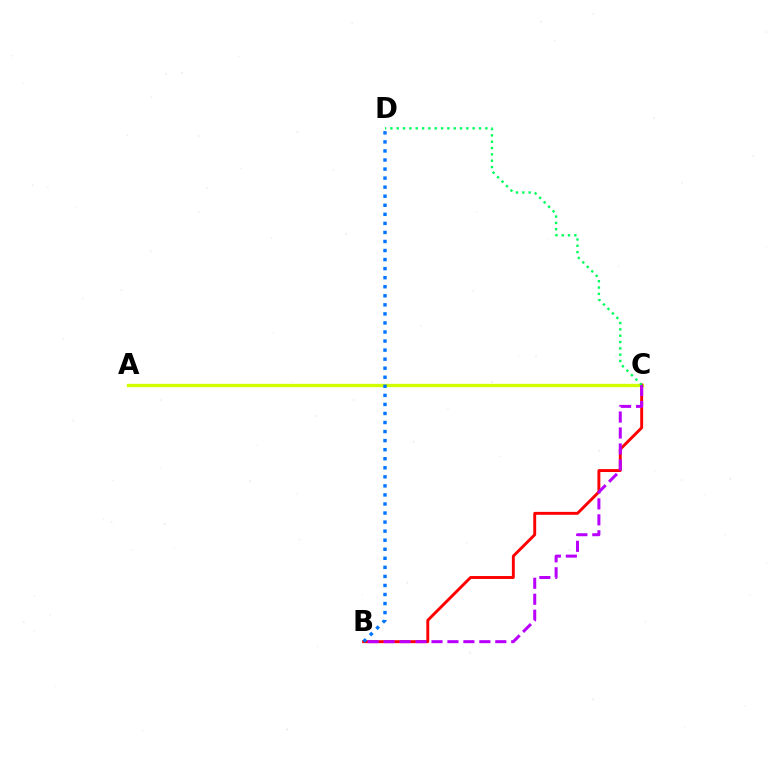{('A', 'C'): [{'color': '#d1ff00', 'line_style': 'solid', 'thickness': 2.4}], ('B', 'C'): [{'color': '#ff0000', 'line_style': 'solid', 'thickness': 2.1}, {'color': '#b900ff', 'line_style': 'dashed', 'thickness': 2.17}], ('B', 'D'): [{'color': '#0074ff', 'line_style': 'dotted', 'thickness': 2.46}], ('C', 'D'): [{'color': '#00ff5c', 'line_style': 'dotted', 'thickness': 1.72}]}